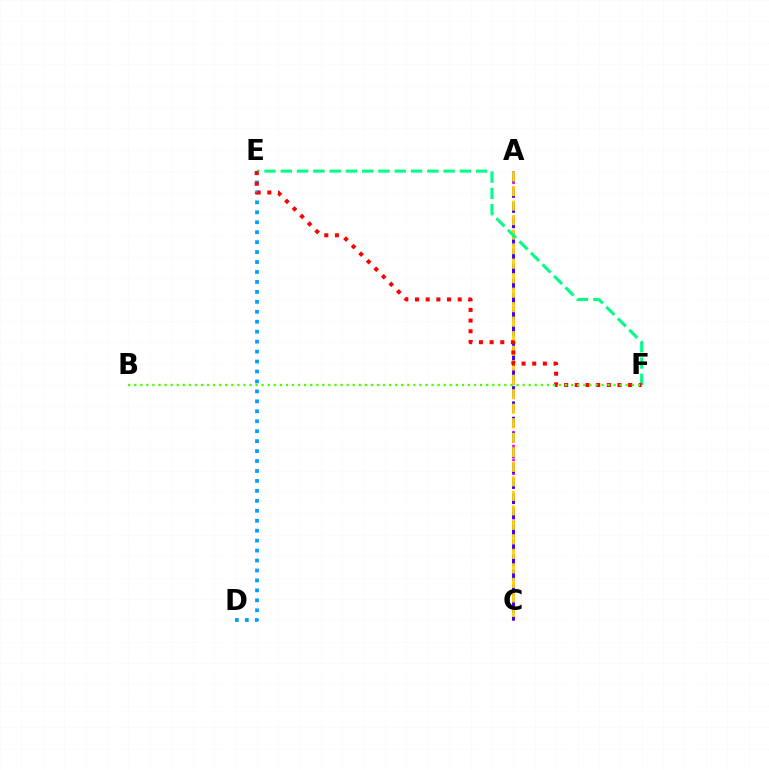{('A', 'C'): [{'color': '#ff00ed', 'line_style': 'dotted', 'thickness': 1.88}, {'color': '#3700ff', 'line_style': 'dashed', 'thickness': 2.08}, {'color': '#ffd500', 'line_style': 'dashed', 'thickness': 1.97}], ('D', 'E'): [{'color': '#009eff', 'line_style': 'dotted', 'thickness': 2.7}], ('E', 'F'): [{'color': '#00ff86', 'line_style': 'dashed', 'thickness': 2.21}, {'color': '#ff0000', 'line_style': 'dotted', 'thickness': 2.9}], ('B', 'F'): [{'color': '#4fff00', 'line_style': 'dotted', 'thickness': 1.65}]}